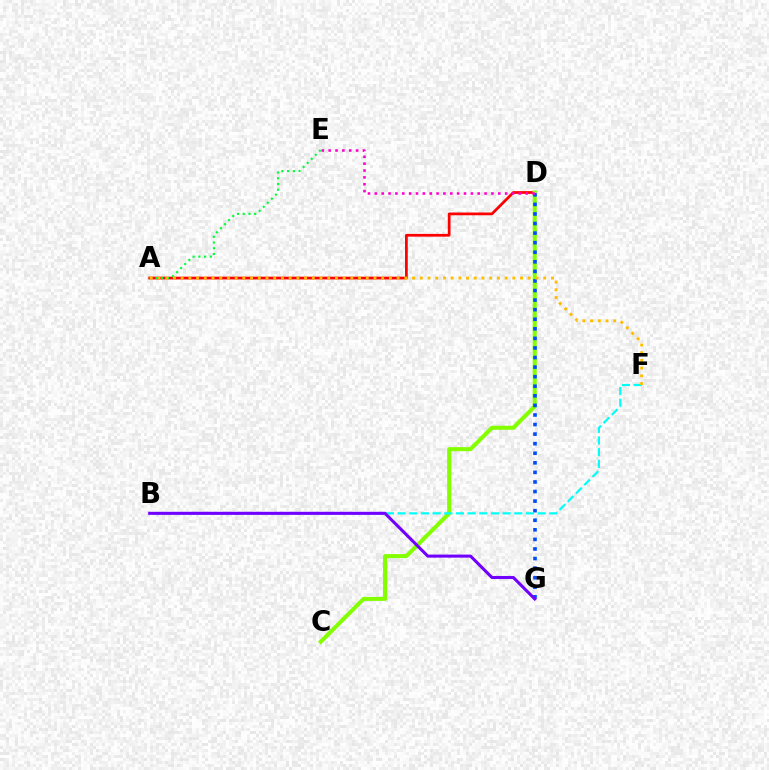{('A', 'D'): [{'color': '#ff0000', 'line_style': 'solid', 'thickness': 1.98}], ('A', 'E'): [{'color': '#00ff39', 'line_style': 'dotted', 'thickness': 1.56}], ('C', 'D'): [{'color': '#84ff00', 'line_style': 'solid', 'thickness': 2.91}], ('D', 'G'): [{'color': '#004bff', 'line_style': 'dotted', 'thickness': 2.6}], ('B', 'F'): [{'color': '#00fff6', 'line_style': 'dashed', 'thickness': 1.59}], ('A', 'F'): [{'color': '#ffbd00', 'line_style': 'dotted', 'thickness': 2.1}], ('B', 'G'): [{'color': '#7200ff', 'line_style': 'solid', 'thickness': 2.21}], ('D', 'E'): [{'color': '#ff00cf', 'line_style': 'dotted', 'thickness': 1.86}]}